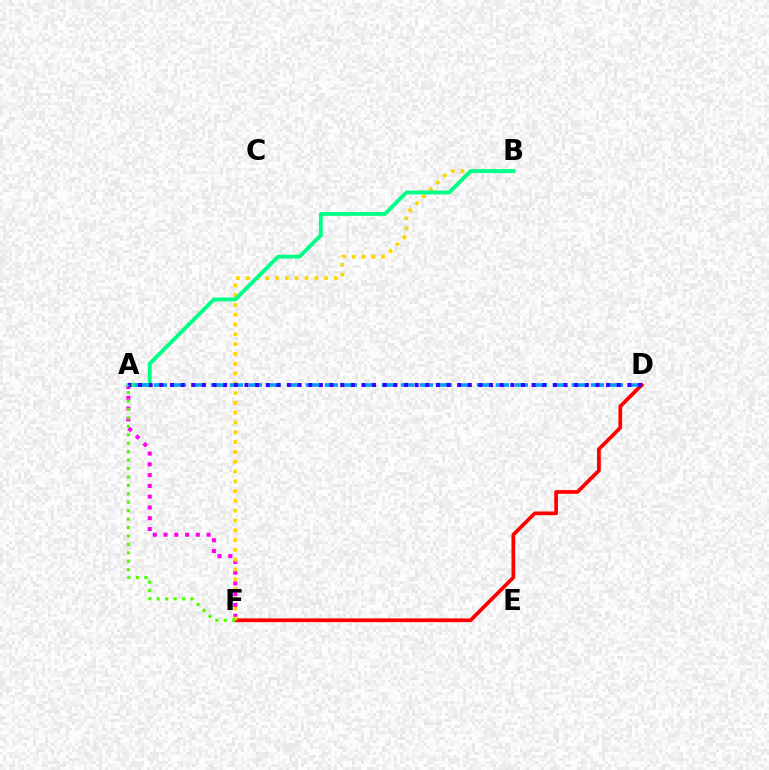{('A', 'F'): [{'color': '#ff00ed', 'line_style': 'dotted', 'thickness': 2.93}, {'color': '#4fff00', 'line_style': 'dotted', 'thickness': 2.29}], ('D', 'F'): [{'color': '#ff0000', 'line_style': 'solid', 'thickness': 2.68}], ('B', 'F'): [{'color': '#ffd500', 'line_style': 'dotted', 'thickness': 2.66}], ('A', 'B'): [{'color': '#00ff86', 'line_style': 'solid', 'thickness': 2.8}], ('A', 'D'): [{'color': '#009eff', 'line_style': 'dashed', 'thickness': 2.58}, {'color': '#3700ff', 'line_style': 'dotted', 'thickness': 2.89}]}